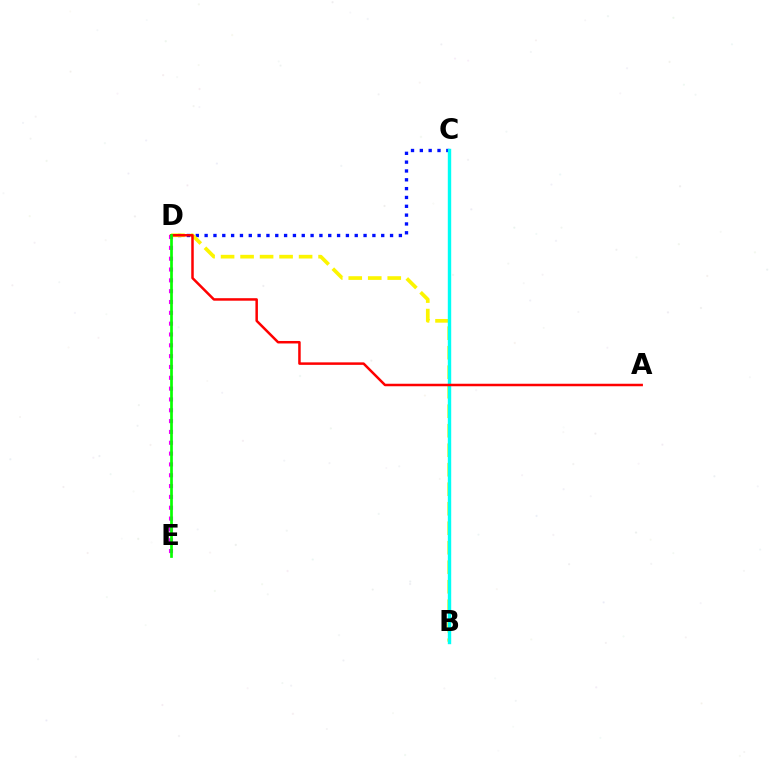{('C', 'D'): [{'color': '#0010ff', 'line_style': 'dotted', 'thickness': 2.4}], ('B', 'D'): [{'color': '#fcf500', 'line_style': 'dashed', 'thickness': 2.65}], ('B', 'C'): [{'color': '#00fff6', 'line_style': 'solid', 'thickness': 2.44}], ('D', 'E'): [{'color': '#ee00ff', 'line_style': 'dotted', 'thickness': 2.94}, {'color': '#08ff00', 'line_style': 'solid', 'thickness': 1.95}], ('A', 'D'): [{'color': '#ff0000', 'line_style': 'solid', 'thickness': 1.8}]}